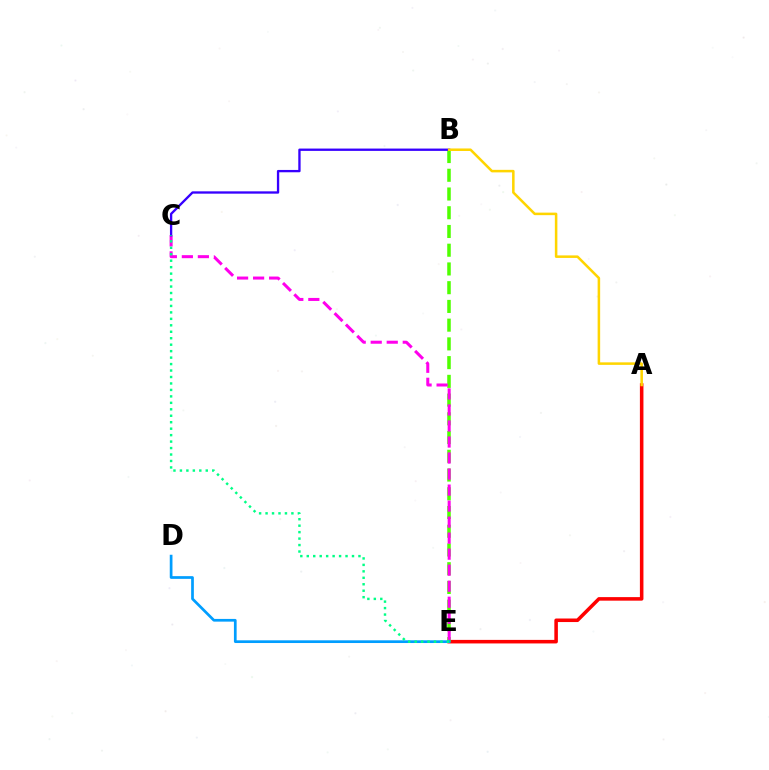{('A', 'E'): [{'color': '#ff0000', 'line_style': 'solid', 'thickness': 2.55}], ('B', 'E'): [{'color': '#4fff00', 'line_style': 'dashed', 'thickness': 2.55}], ('C', 'E'): [{'color': '#ff00ed', 'line_style': 'dashed', 'thickness': 2.18}, {'color': '#00ff86', 'line_style': 'dotted', 'thickness': 1.76}], ('B', 'C'): [{'color': '#3700ff', 'line_style': 'solid', 'thickness': 1.68}], ('D', 'E'): [{'color': '#009eff', 'line_style': 'solid', 'thickness': 1.95}], ('A', 'B'): [{'color': '#ffd500', 'line_style': 'solid', 'thickness': 1.82}]}